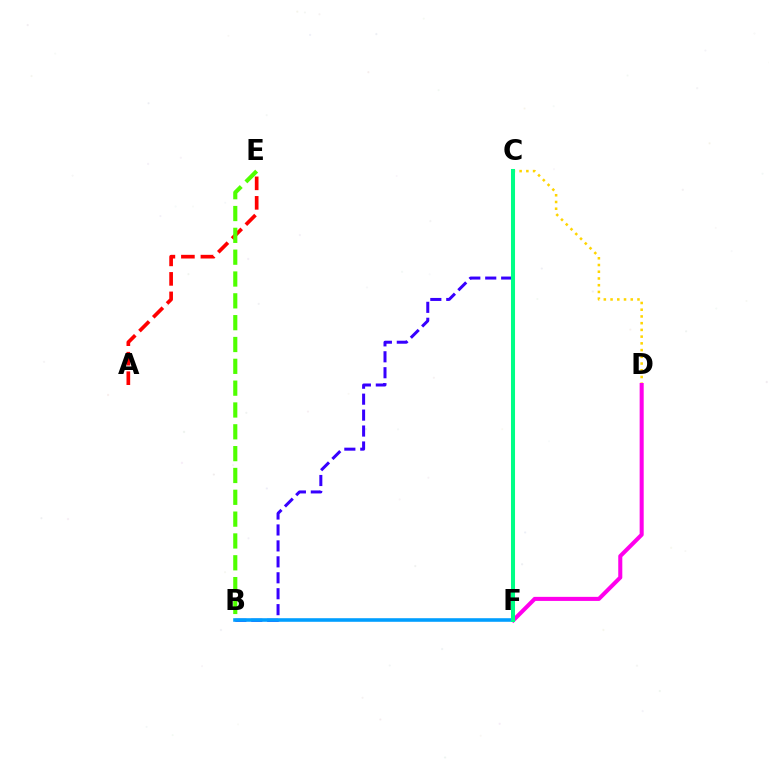{('B', 'C'): [{'color': '#3700ff', 'line_style': 'dashed', 'thickness': 2.17}], ('C', 'D'): [{'color': '#ffd500', 'line_style': 'dotted', 'thickness': 1.83}], ('B', 'F'): [{'color': '#009eff', 'line_style': 'solid', 'thickness': 2.58}], ('A', 'E'): [{'color': '#ff0000', 'line_style': 'dashed', 'thickness': 2.65}], ('D', 'F'): [{'color': '#ff00ed', 'line_style': 'solid', 'thickness': 2.92}], ('C', 'F'): [{'color': '#00ff86', 'line_style': 'solid', 'thickness': 2.91}], ('B', 'E'): [{'color': '#4fff00', 'line_style': 'dashed', 'thickness': 2.97}]}